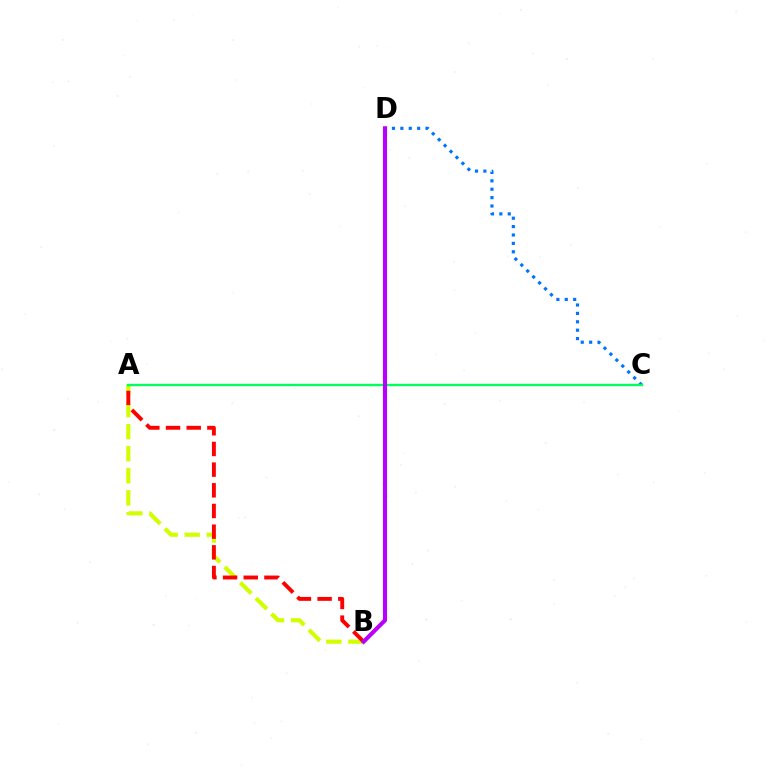{('A', 'B'): [{'color': '#d1ff00', 'line_style': 'dashed', 'thickness': 3.0}, {'color': '#ff0000', 'line_style': 'dashed', 'thickness': 2.81}], ('C', 'D'): [{'color': '#0074ff', 'line_style': 'dotted', 'thickness': 2.28}], ('A', 'C'): [{'color': '#00ff5c', 'line_style': 'solid', 'thickness': 1.71}], ('B', 'D'): [{'color': '#b900ff', 'line_style': 'solid', 'thickness': 2.95}]}